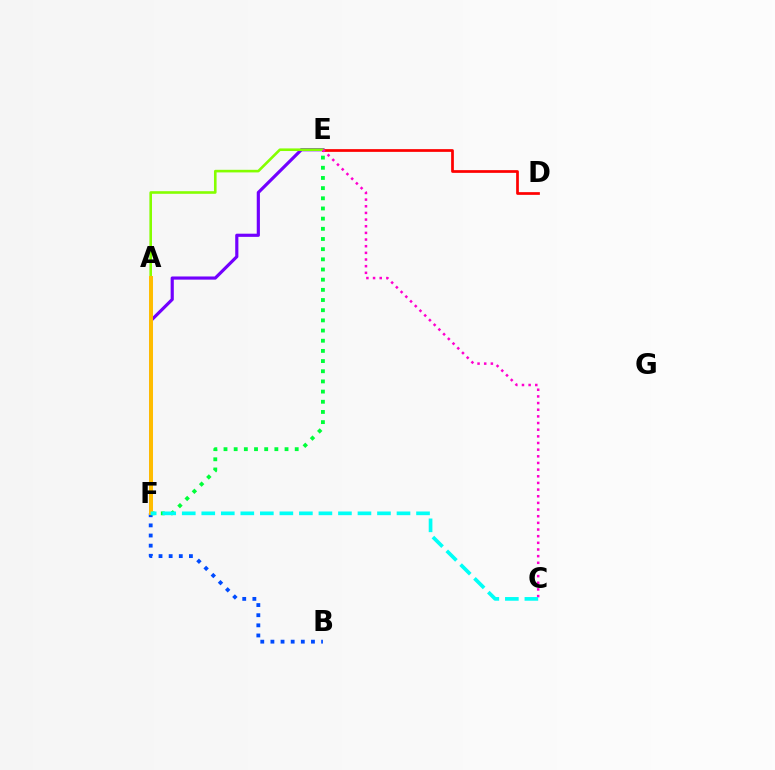{('E', 'F'): [{'color': '#7200ff', 'line_style': 'solid', 'thickness': 2.28}, {'color': '#00ff39', 'line_style': 'dotted', 'thickness': 2.76}], ('D', 'E'): [{'color': '#ff0000', 'line_style': 'solid', 'thickness': 1.96}], ('A', 'E'): [{'color': '#84ff00', 'line_style': 'solid', 'thickness': 1.88}], ('B', 'F'): [{'color': '#004bff', 'line_style': 'dotted', 'thickness': 2.75}], ('A', 'F'): [{'color': '#ffbd00', 'line_style': 'solid', 'thickness': 2.85}], ('C', 'E'): [{'color': '#ff00cf', 'line_style': 'dotted', 'thickness': 1.81}], ('C', 'F'): [{'color': '#00fff6', 'line_style': 'dashed', 'thickness': 2.65}]}